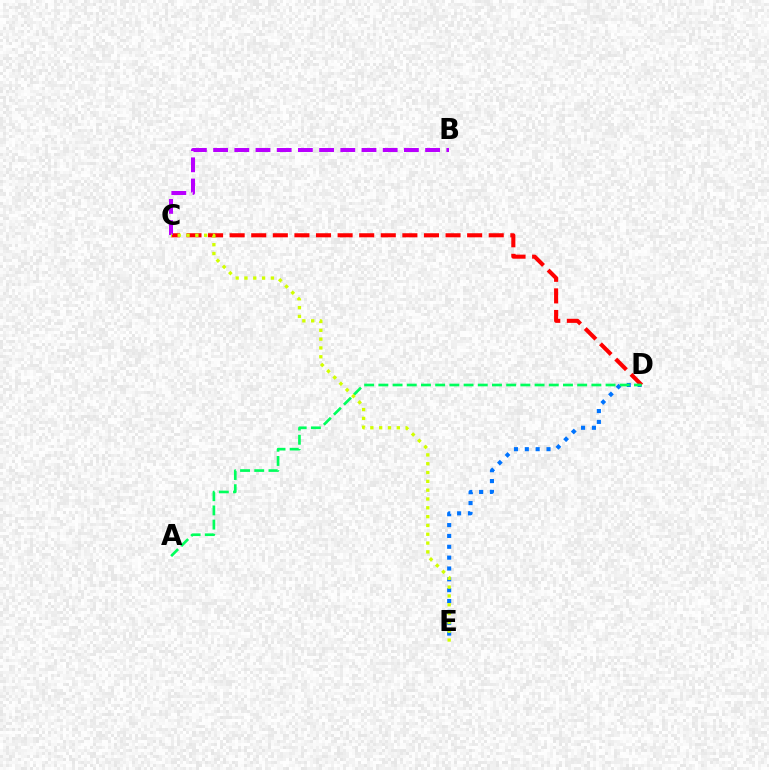{('D', 'E'): [{'color': '#0074ff', 'line_style': 'dotted', 'thickness': 2.95}], ('C', 'D'): [{'color': '#ff0000', 'line_style': 'dashed', 'thickness': 2.93}], ('B', 'C'): [{'color': '#b900ff', 'line_style': 'dashed', 'thickness': 2.88}], ('A', 'D'): [{'color': '#00ff5c', 'line_style': 'dashed', 'thickness': 1.93}], ('C', 'E'): [{'color': '#d1ff00', 'line_style': 'dotted', 'thickness': 2.4}]}